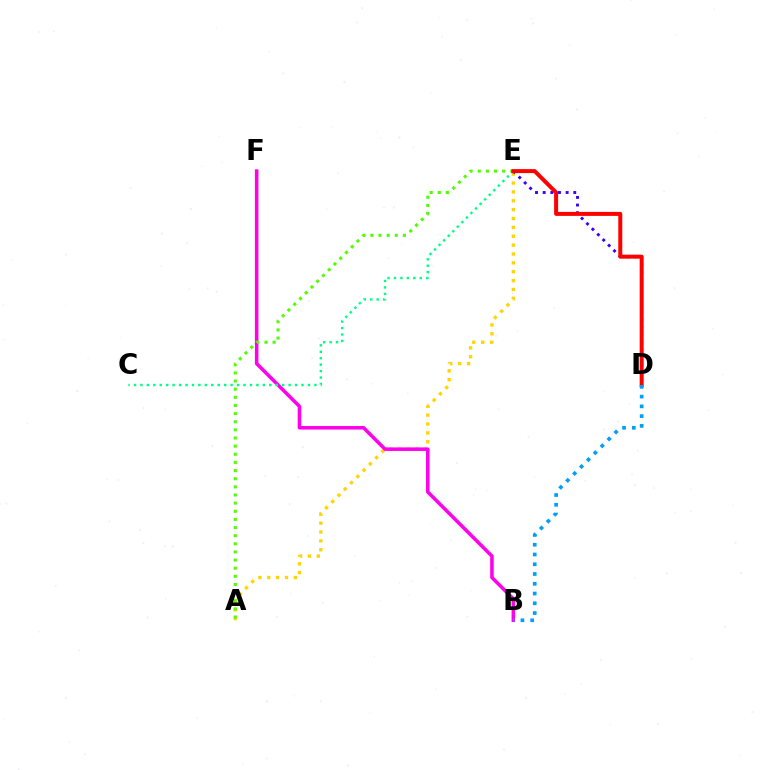{('A', 'E'): [{'color': '#ffd500', 'line_style': 'dotted', 'thickness': 2.41}, {'color': '#4fff00', 'line_style': 'dotted', 'thickness': 2.21}], ('B', 'F'): [{'color': '#ff00ed', 'line_style': 'solid', 'thickness': 2.55}], ('C', 'E'): [{'color': '#00ff86', 'line_style': 'dotted', 'thickness': 1.75}], ('D', 'E'): [{'color': '#3700ff', 'line_style': 'dotted', 'thickness': 2.08}, {'color': '#ff0000', 'line_style': 'solid', 'thickness': 2.87}], ('B', 'D'): [{'color': '#009eff', 'line_style': 'dotted', 'thickness': 2.65}]}